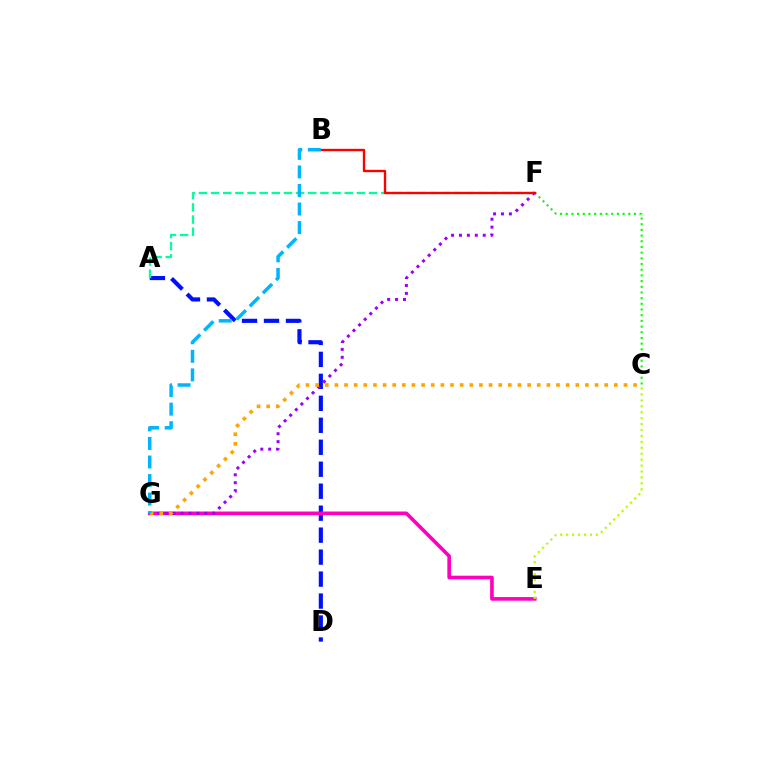{('C', 'F'): [{'color': '#08ff00', 'line_style': 'dotted', 'thickness': 1.54}], ('A', 'D'): [{'color': '#0010ff', 'line_style': 'dashed', 'thickness': 2.98}], ('A', 'F'): [{'color': '#00ff9d', 'line_style': 'dashed', 'thickness': 1.65}], ('E', 'G'): [{'color': '#ff00bd', 'line_style': 'solid', 'thickness': 2.61}], ('F', 'G'): [{'color': '#9b00ff', 'line_style': 'dotted', 'thickness': 2.15}], ('C', 'G'): [{'color': '#ffa500', 'line_style': 'dotted', 'thickness': 2.62}], ('B', 'F'): [{'color': '#ff0000', 'line_style': 'solid', 'thickness': 1.69}], ('C', 'E'): [{'color': '#b3ff00', 'line_style': 'dotted', 'thickness': 1.61}], ('B', 'G'): [{'color': '#00b5ff', 'line_style': 'dashed', 'thickness': 2.52}]}